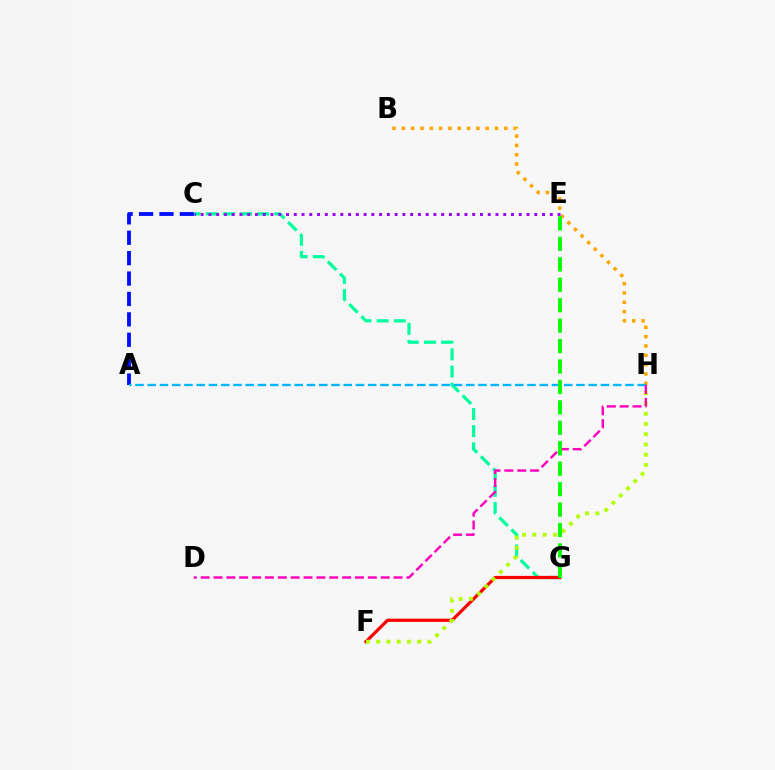{('B', 'H'): [{'color': '#ffa500', 'line_style': 'dotted', 'thickness': 2.53}], ('A', 'C'): [{'color': '#0010ff', 'line_style': 'dashed', 'thickness': 2.77}], ('C', 'G'): [{'color': '#00ff9d', 'line_style': 'dashed', 'thickness': 2.33}], ('F', 'G'): [{'color': '#ff0000', 'line_style': 'solid', 'thickness': 2.31}], ('F', 'H'): [{'color': '#b3ff00', 'line_style': 'dotted', 'thickness': 2.78}], ('A', 'H'): [{'color': '#00b5ff', 'line_style': 'dashed', 'thickness': 1.66}], ('C', 'E'): [{'color': '#9b00ff', 'line_style': 'dotted', 'thickness': 2.11}], ('D', 'H'): [{'color': '#ff00bd', 'line_style': 'dashed', 'thickness': 1.75}], ('E', 'G'): [{'color': '#08ff00', 'line_style': 'dashed', 'thickness': 2.78}]}